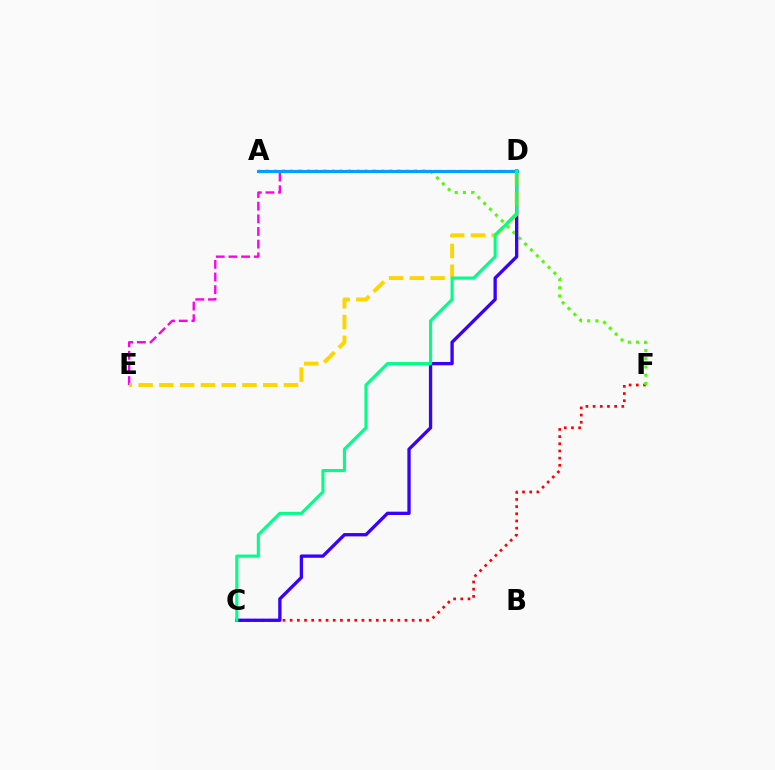{('C', 'F'): [{'color': '#ff0000', 'line_style': 'dotted', 'thickness': 1.95}], ('A', 'F'): [{'color': '#4fff00', 'line_style': 'dotted', 'thickness': 2.24}], ('D', 'E'): [{'color': '#ff00ed', 'line_style': 'dashed', 'thickness': 1.72}, {'color': '#ffd500', 'line_style': 'dashed', 'thickness': 2.82}], ('C', 'D'): [{'color': '#3700ff', 'line_style': 'solid', 'thickness': 2.38}, {'color': '#00ff86', 'line_style': 'solid', 'thickness': 2.22}], ('A', 'D'): [{'color': '#009eff', 'line_style': 'solid', 'thickness': 2.2}]}